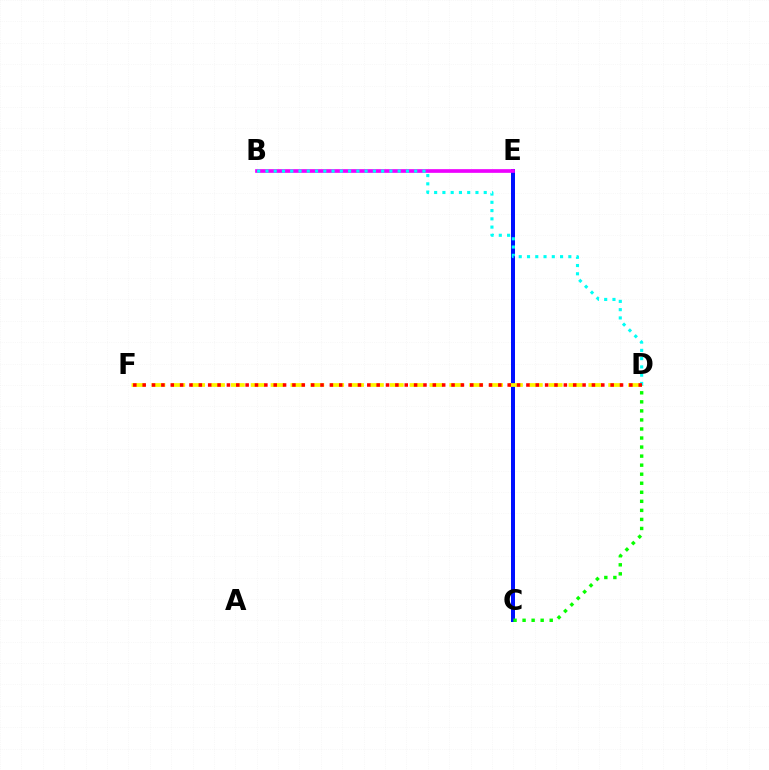{('C', 'E'): [{'color': '#0010ff', 'line_style': 'solid', 'thickness': 2.88}], ('C', 'D'): [{'color': '#08ff00', 'line_style': 'dotted', 'thickness': 2.46}], ('D', 'F'): [{'color': '#fcf500', 'line_style': 'dashed', 'thickness': 2.7}, {'color': '#ff0000', 'line_style': 'dotted', 'thickness': 2.54}], ('B', 'E'): [{'color': '#ee00ff', 'line_style': 'solid', 'thickness': 2.65}], ('B', 'D'): [{'color': '#00fff6', 'line_style': 'dotted', 'thickness': 2.25}]}